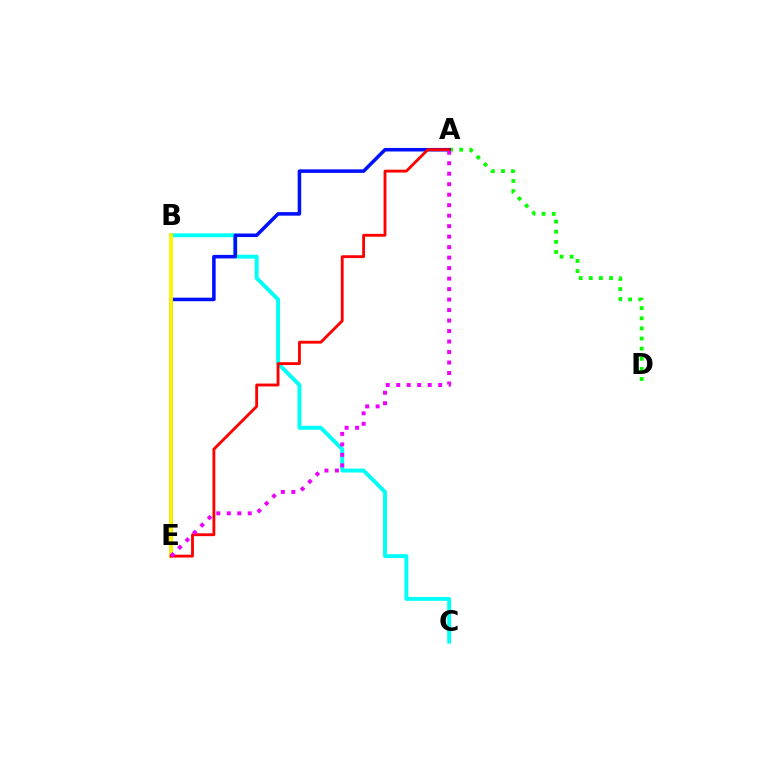{('B', 'C'): [{'color': '#00fff6', 'line_style': 'solid', 'thickness': 2.82}], ('A', 'D'): [{'color': '#08ff00', 'line_style': 'dotted', 'thickness': 2.75}], ('A', 'E'): [{'color': '#0010ff', 'line_style': 'solid', 'thickness': 2.55}, {'color': '#ff0000', 'line_style': 'solid', 'thickness': 2.05}, {'color': '#ee00ff', 'line_style': 'dotted', 'thickness': 2.85}], ('B', 'E'): [{'color': '#fcf500', 'line_style': 'solid', 'thickness': 2.75}]}